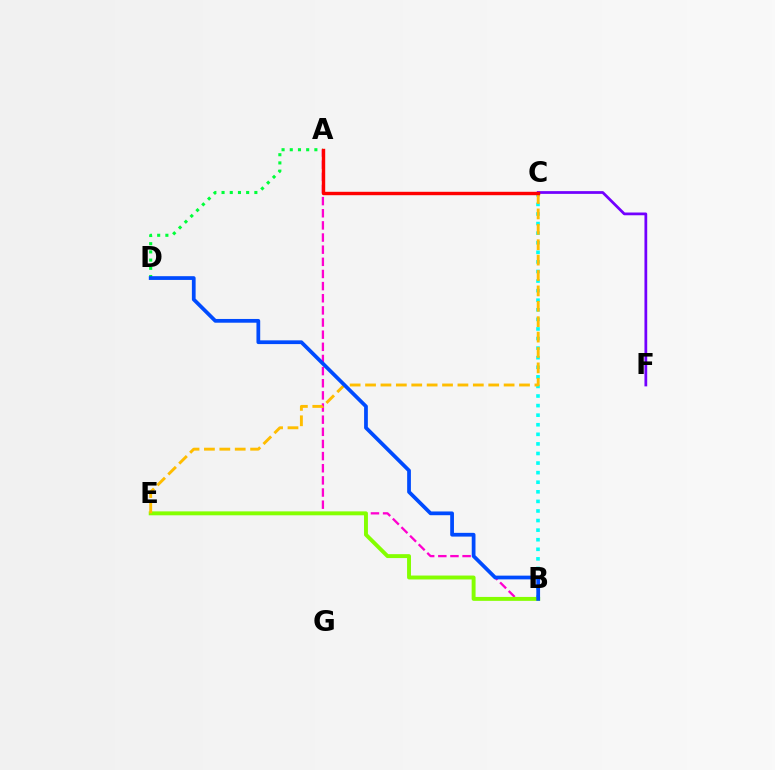{('B', 'C'): [{'color': '#00fff6', 'line_style': 'dotted', 'thickness': 2.6}], ('A', 'D'): [{'color': '#00ff39', 'line_style': 'dotted', 'thickness': 2.23}], ('A', 'B'): [{'color': '#ff00cf', 'line_style': 'dashed', 'thickness': 1.65}], ('B', 'E'): [{'color': '#84ff00', 'line_style': 'solid', 'thickness': 2.82}], ('C', 'E'): [{'color': '#ffbd00', 'line_style': 'dashed', 'thickness': 2.09}], ('C', 'F'): [{'color': '#7200ff', 'line_style': 'solid', 'thickness': 1.98}], ('A', 'C'): [{'color': '#ff0000', 'line_style': 'solid', 'thickness': 2.45}], ('B', 'D'): [{'color': '#004bff', 'line_style': 'solid', 'thickness': 2.7}]}